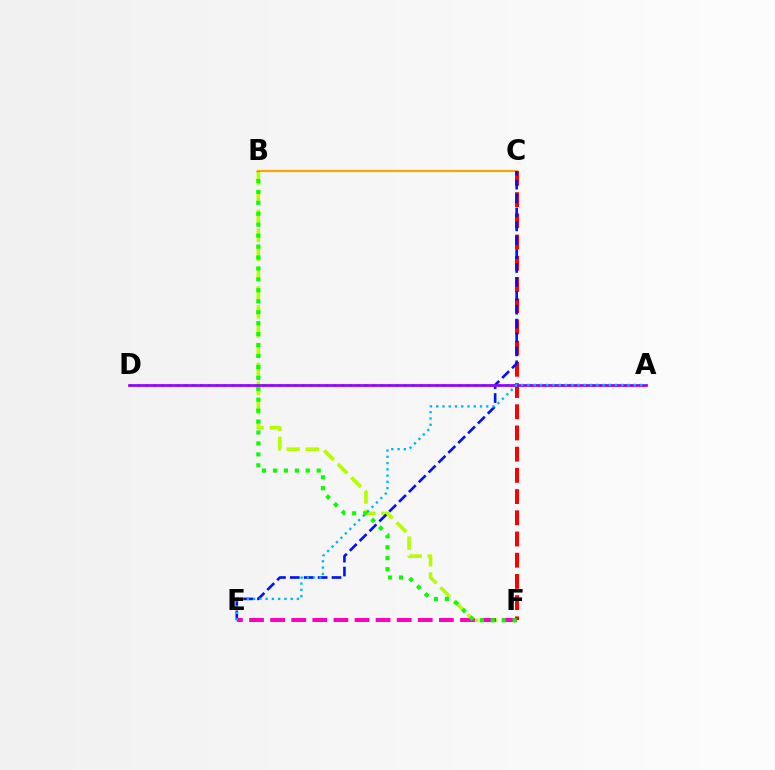{('B', 'C'): [{'color': '#ffa500', 'line_style': 'solid', 'thickness': 1.54}], ('B', 'F'): [{'color': '#b3ff00', 'line_style': 'dashed', 'thickness': 2.6}, {'color': '#08ff00', 'line_style': 'dotted', 'thickness': 2.97}], ('E', 'F'): [{'color': '#ff00bd', 'line_style': 'dashed', 'thickness': 2.87}], ('A', 'D'): [{'color': '#00ff9d', 'line_style': 'dotted', 'thickness': 2.13}, {'color': '#9b00ff', 'line_style': 'solid', 'thickness': 1.96}], ('C', 'F'): [{'color': '#ff0000', 'line_style': 'dashed', 'thickness': 2.88}], ('C', 'E'): [{'color': '#0010ff', 'line_style': 'dashed', 'thickness': 1.89}], ('A', 'E'): [{'color': '#00b5ff', 'line_style': 'dotted', 'thickness': 1.7}]}